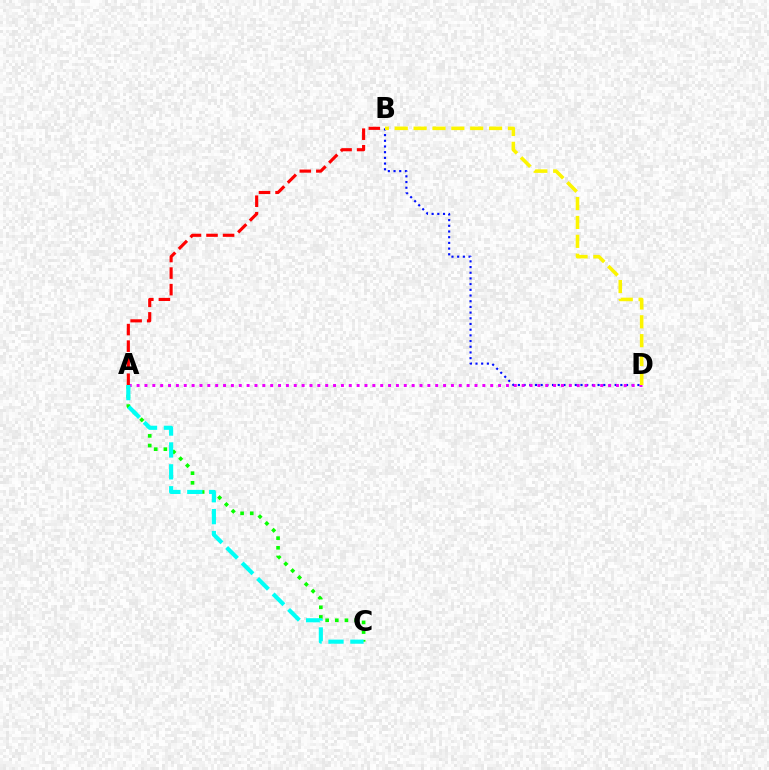{('A', 'C'): [{'color': '#08ff00', 'line_style': 'dotted', 'thickness': 2.62}, {'color': '#00fff6', 'line_style': 'dashed', 'thickness': 2.97}], ('B', 'D'): [{'color': '#0010ff', 'line_style': 'dotted', 'thickness': 1.55}, {'color': '#fcf500', 'line_style': 'dashed', 'thickness': 2.56}], ('A', 'D'): [{'color': '#ee00ff', 'line_style': 'dotted', 'thickness': 2.14}], ('A', 'B'): [{'color': '#ff0000', 'line_style': 'dashed', 'thickness': 2.25}]}